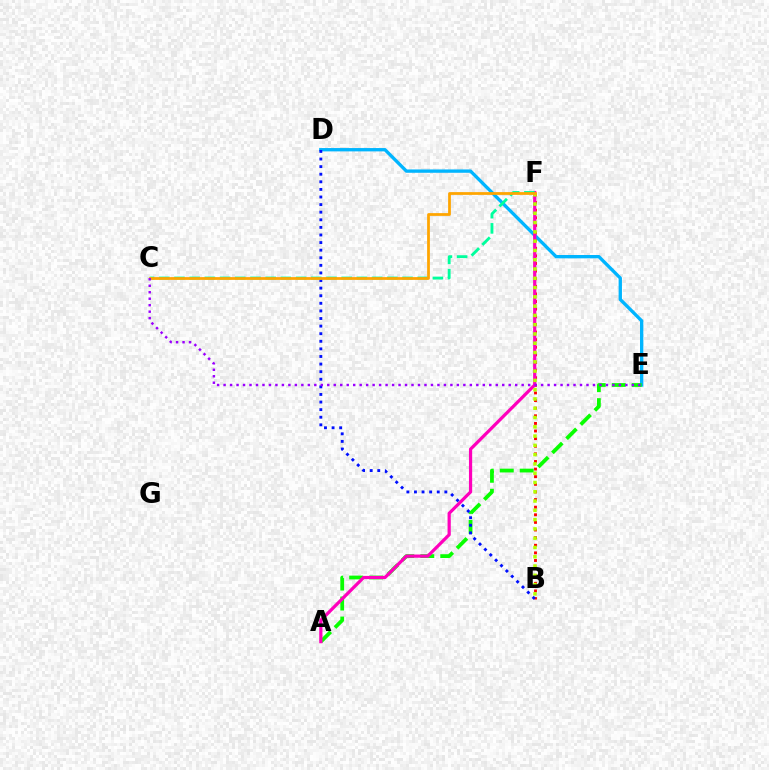{('D', 'E'): [{'color': '#00b5ff', 'line_style': 'solid', 'thickness': 2.4}], ('B', 'F'): [{'color': '#ff0000', 'line_style': 'dotted', 'thickness': 2.07}, {'color': '#b3ff00', 'line_style': 'dotted', 'thickness': 2.52}], ('A', 'E'): [{'color': '#08ff00', 'line_style': 'dashed', 'thickness': 2.72}], ('A', 'F'): [{'color': '#ff00bd', 'line_style': 'solid', 'thickness': 2.31}], ('B', 'D'): [{'color': '#0010ff', 'line_style': 'dotted', 'thickness': 2.06}], ('C', 'F'): [{'color': '#00ff9d', 'line_style': 'dashed', 'thickness': 2.07}, {'color': '#ffa500', 'line_style': 'solid', 'thickness': 1.99}], ('C', 'E'): [{'color': '#9b00ff', 'line_style': 'dotted', 'thickness': 1.76}]}